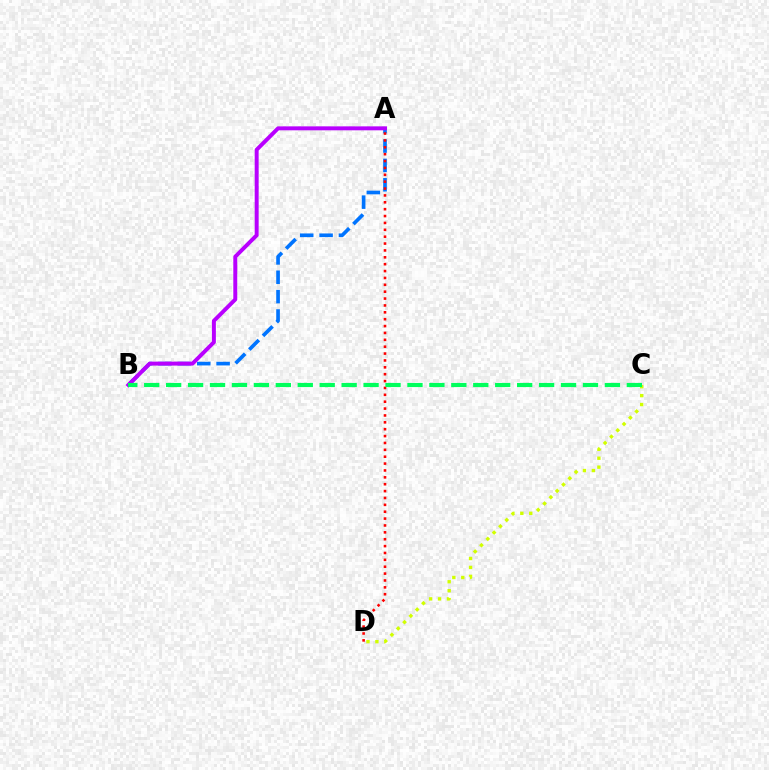{('C', 'D'): [{'color': '#d1ff00', 'line_style': 'dotted', 'thickness': 2.43}], ('A', 'B'): [{'color': '#0074ff', 'line_style': 'dashed', 'thickness': 2.63}, {'color': '#b900ff', 'line_style': 'solid', 'thickness': 2.85}], ('A', 'D'): [{'color': '#ff0000', 'line_style': 'dotted', 'thickness': 1.87}], ('B', 'C'): [{'color': '#00ff5c', 'line_style': 'dashed', 'thickness': 2.98}]}